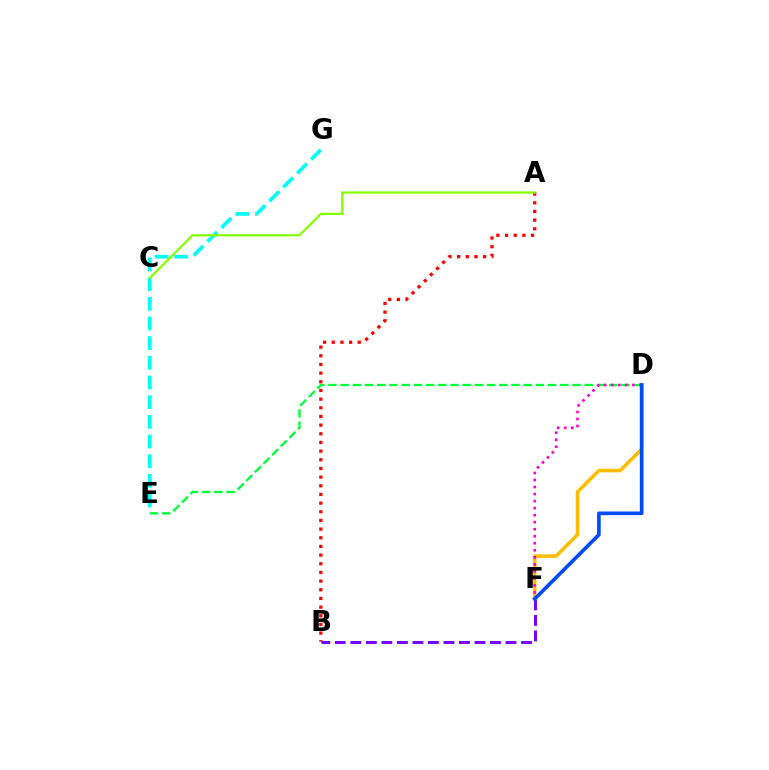{('D', 'F'): [{'color': '#ffbd00', 'line_style': 'solid', 'thickness': 2.56}, {'color': '#ff00cf', 'line_style': 'dotted', 'thickness': 1.91}, {'color': '#004bff', 'line_style': 'solid', 'thickness': 2.63}], ('A', 'B'): [{'color': '#ff0000', 'line_style': 'dotted', 'thickness': 2.35}], ('B', 'F'): [{'color': '#7200ff', 'line_style': 'dashed', 'thickness': 2.11}], ('D', 'E'): [{'color': '#00ff39', 'line_style': 'dashed', 'thickness': 1.66}], ('E', 'G'): [{'color': '#00fff6', 'line_style': 'dashed', 'thickness': 2.67}], ('A', 'C'): [{'color': '#84ff00', 'line_style': 'solid', 'thickness': 1.6}]}